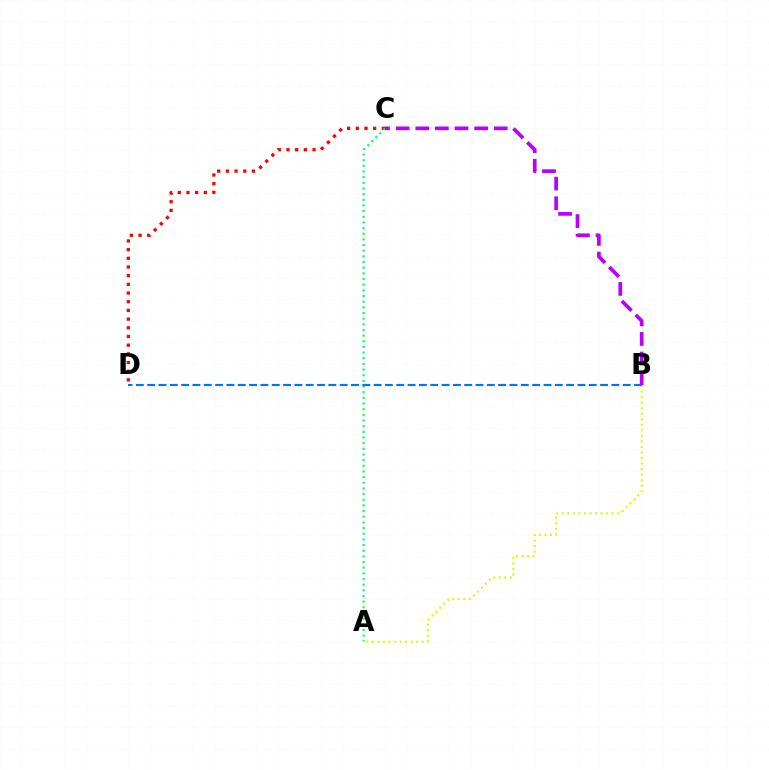{('C', 'D'): [{'color': '#ff0000', 'line_style': 'dotted', 'thickness': 2.36}], ('A', 'B'): [{'color': '#d1ff00', 'line_style': 'dotted', 'thickness': 1.5}], ('A', 'C'): [{'color': '#00ff5c', 'line_style': 'dotted', 'thickness': 1.54}], ('B', 'D'): [{'color': '#0074ff', 'line_style': 'dashed', 'thickness': 1.54}], ('B', 'C'): [{'color': '#b900ff', 'line_style': 'dashed', 'thickness': 2.67}]}